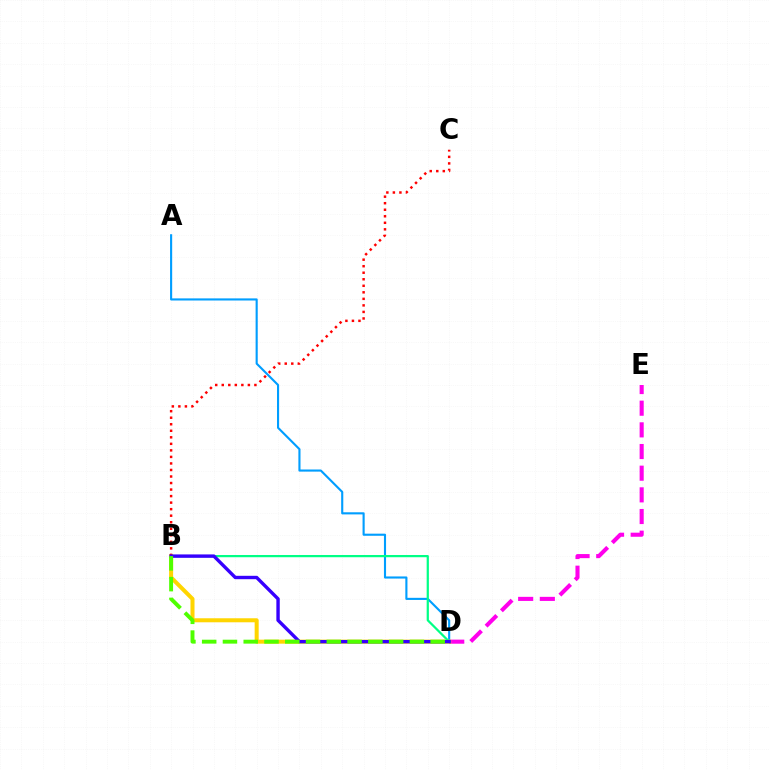{('D', 'E'): [{'color': '#ff00ed', 'line_style': 'dashed', 'thickness': 2.94}], ('A', 'D'): [{'color': '#009eff', 'line_style': 'solid', 'thickness': 1.53}], ('B', 'D'): [{'color': '#ffd500', 'line_style': 'solid', 'thickness': 2.89}, {'color': '#00ff86', 'line_style': 'solid', 'thickness': 1.6}, {'color': '#3700ff', 'line_style': 'solid', 'thickness': 2.44}, {'color': '#4fff00', 'line_style': 'dashed', 'thickness': 2.82}], ('B', 'C'): [{'color': '#ff0000', 'line_style': 'dotted', 'thickness': 1.77}]}